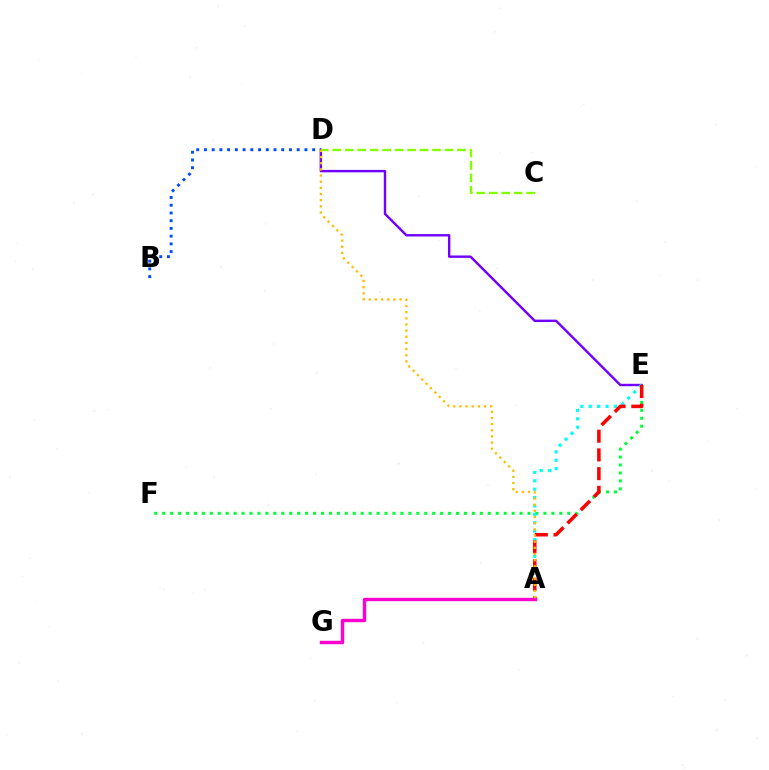{('B', 'D'): [{'color': '#004bff', 'line_style': 'dotted', 'thickness': 2.1}], ('D', 'E'): [{'color': '#7200ff', 'line_style': 'solid', 'thickness': 1.74}], ('E', 'F'): [{'color': '#00ff39', 'line_style': 'dotted', 'thickness': 2.16}], ('A', 'E'): [{'color': '#00fff6', 'line_style': 'dotted', 'thickness': 2.28}, {'color': '#ff0000', 'line_style': 'dashed', 'thickness': 2.54}], ('C', 'D'): [{'color': '#84ff00', 'line_style': 'dashed', 'thickness': 1.69}], ('A', 'G'): [{'color': '#ff00cf', 'line_style': 'solid', 'thickness': 2.46}], ('A', 'D'): [{'color': '#ffbd00', 'line_style': 'dotted', 'thickness': 1.67}]}